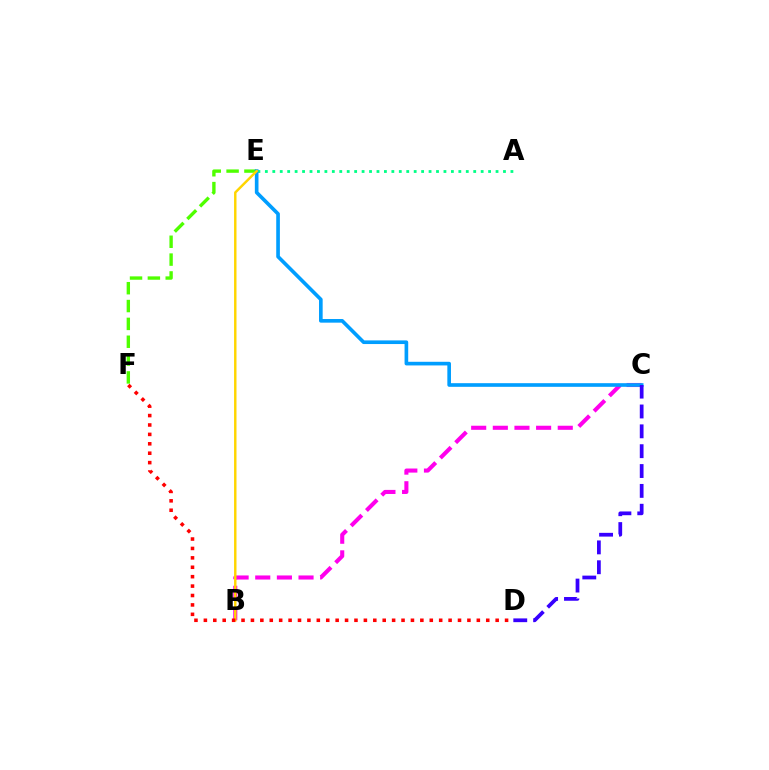{('A', 'E'): [{'color': '#00ff86', 'line_style': 'dotted', 'thickness': 2.02}], ('E', 'F'): [{'color': '#4fff00', 'line_style': 'dashed', 'thickness': 2.42}], ('B', 'C'): [{'color': '#ff00ed', 'line_style': 'dashed', 'thickness': 2.94}], ('C', 'E'): [{'color': '#009eff', 'line_style': 'solid', 'thickness': 2.62}], ('B', 'E'): [{'color': '#ffd500', 'line_style': 'solid', 'thickness': 1.76}], ('C', 'D'): [{'color': '#3700ff', 'line_style': 'dashed', 'thickness': 2.7}], ('D', 'F'): [{'color': '#ff0000', 'line_style': 'dotted', 'thickness': 2.56}]}